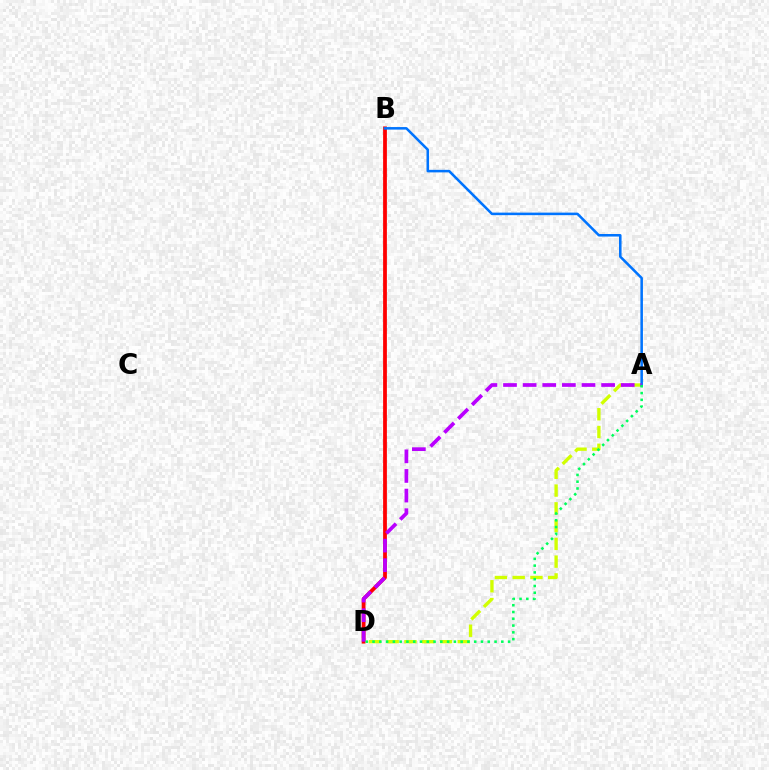{('B', 'D'): [{'color': '#ff0000', 'line_style': 'solid', 'thickness': 2.72}], ('A', 'D'): [{'color': '#d1ff00', 'line_style': 'dashed', 'thickness': 2.41}, {'color': '#b900ff', 'line_style': 'dashed', 'thickness': 2.67}, {'color': '#00ff5c', 'line_style': 'dotted', 'thickness': 1.84}], ('A', 'B'): [{'color': '#0074ff', 'line_style': 'solid', 'thickness': 1.83}]}